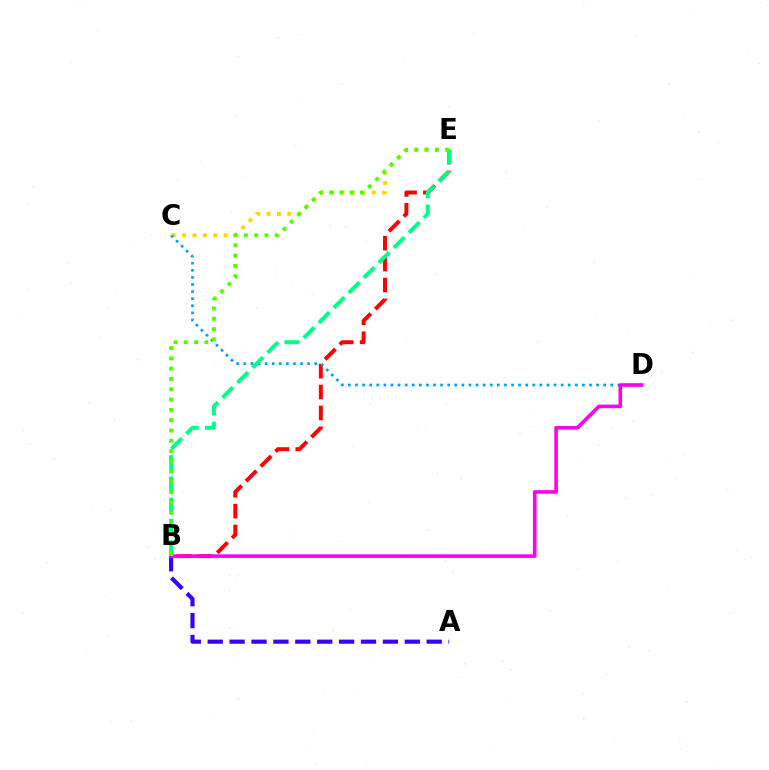{('A', 'B'): [{'color': '#3700ff', 'line_style': 'dashed', 'thickness': 2.97}], ('C', 'E'): [{'color': '#ffd500', 'line_style': 'dotted', 'thickness': 2.82}], ('B', 'E'): [{'color': '#ff0000', 'line_style': 'dashed', 'thickness': 2.84}, {'color': '#00ff86', 'line_style': 'dashed', 'thickness': 2.88}, {'color': '#4fff00', 'line_style': 'dotted', 'thickness': 2.8}], ('C', 'D'): [{'color': '#009eff', 'line_style': 'dotted', 'thickness': 1.93}], ('B', 'D'): [{'color': '#ff00ed', 'line_style': 'solid', 'thickness': 2.59}]}